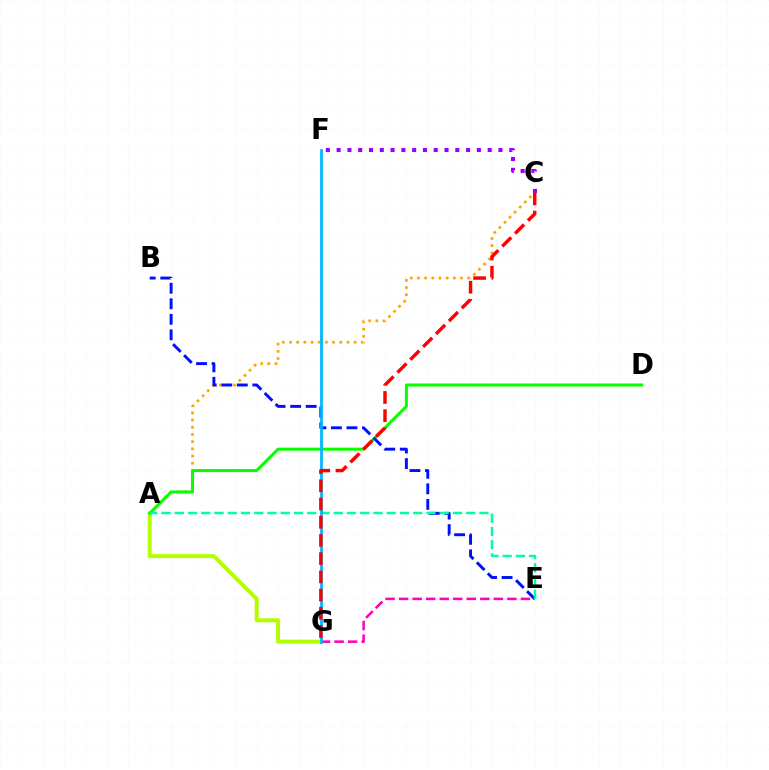{('A', 'G'): [{'color': '#b3ff00', 'line_style': 'solid', 'thickness': 2.87}], ('E', 'G'): [{'color': '#ff00bd', 'line_style': 'dashed', 'thickness': 1.84}], ('A', 'C'): [{'color': '#ffa500', 'line_style': 'dotted', 'thickness': 1.95}], ('C', 'F'): [{'color': '#9b00ff', 'line_style': 'dotted', 'thickness': 2.93}], ('A', 'D'): [{'color': '#08ff00', 'line_style': 'solid', 'thickness': 2.18}], ('B', 'E'): [{'color': '#0010ff', 'line_style': 'dashed', 'thickness': 2.11}], ('A', 'E'): [{'color': '#00ff9d', 'line_style': 'dashed', 'thickness': 1.8}], ('F', 'G'): [{'color': '#00b5ff', 'line_style': 'solid', 'thickness': 1.97}], ('C', 'G'): [{'color': '#ff0000', 'line_style': 'dashed', 'thickness': 2.47}]}